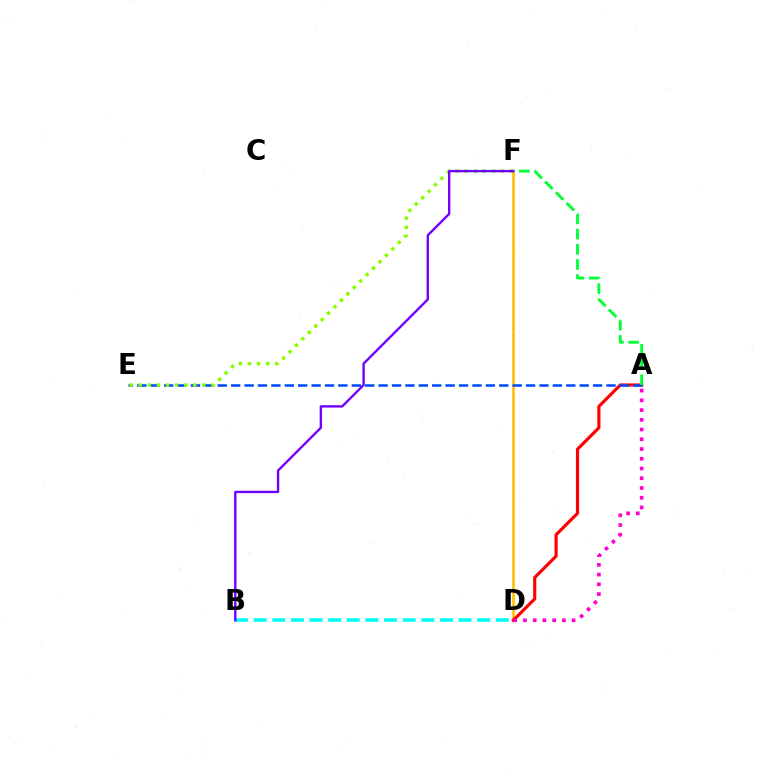{('D', 'F'): [{'color': '#ffbd00', 'line_style': 'solid', 'thickness': 1.85}], ('B', 'D'): [{'color': '#00fff6', 'line_style': 'dashed', 'thickness': 2.53}], ('A', 'D'): [{'color': '#ff0000', 'line_style': 'solid', 'thickness': 2.28}, {'color': '#ff00cf', 'line_style': 'dotted', 'thickness': 2.65}], ('A', 'E'): [{'color': '#004bff', 'line_style': 'dashed', 'thickness': 1.82}], ('A', 'F'): [{'color': '#00ff39', 'line_style': 'dashed', 'thickness': 2.06}], ('E', 'F'): [{'color': '#84ff00', 'line_style': 'dotted', 'thickness': 2.47}], ('B', 'F'): [{'color': '#7200ff', 'line_style': 'solid', 'thickness': 1.71}]}